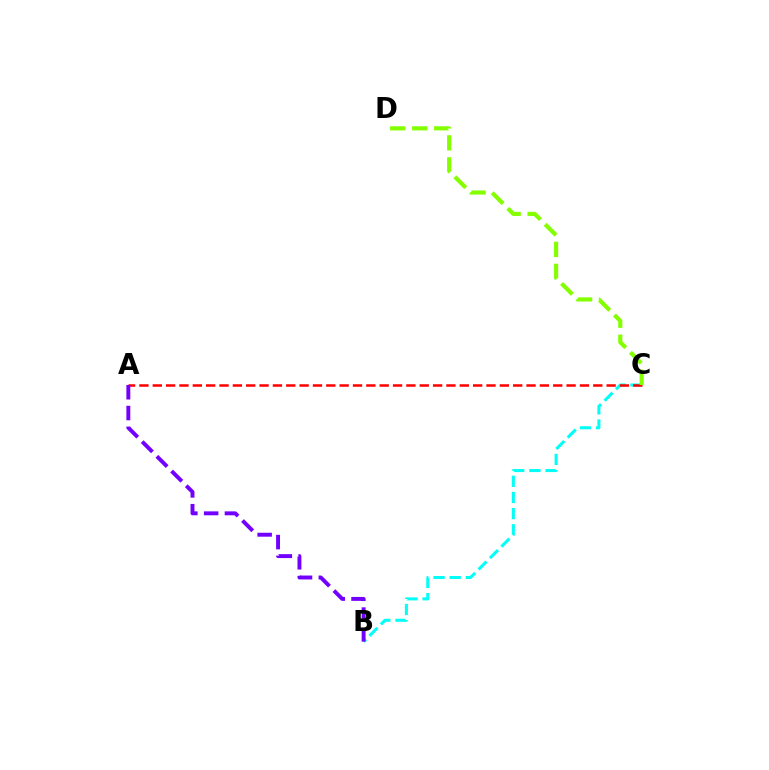{('B', 'C'): [{'color': '#00fff6', 'line_style': 'dashed', 'thickness': 2.2}], ('A', 'C'): [{'color': '#ff0000', 'line_style': 'dashed', 'thickness': 1.81}], ('A', 'B'): [{'color': '#7200ff', 'line_style': 'dashed', 'thickness': 2.82}], ('C', 'D'): [{'color': '#84ff00', 'line_style': 'dashed', 'thickness': 2.99}]}